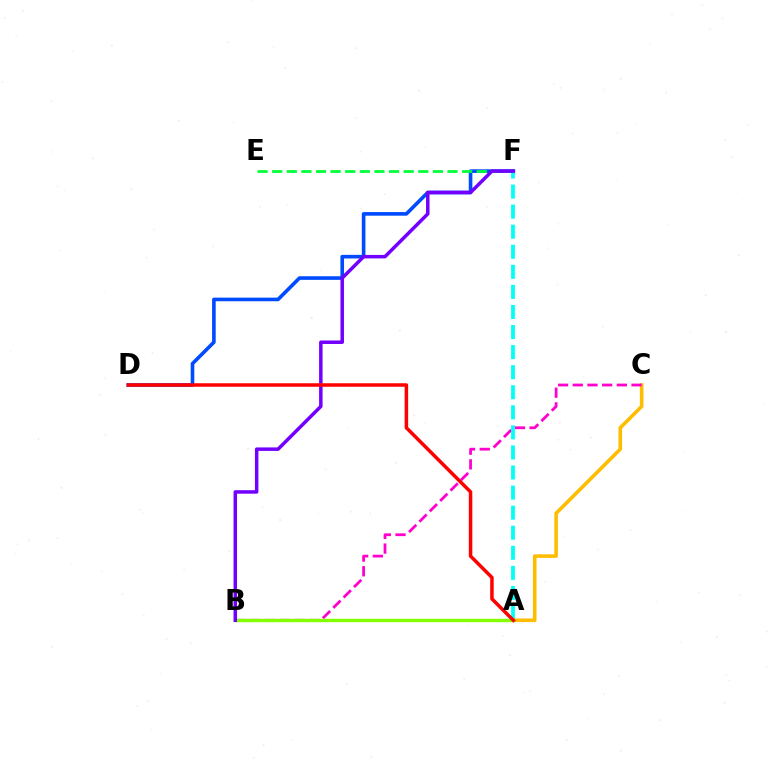{('A', 'C'): [{'color': '#ffbd00', 'line_style': 'solid', 'thickness': 2.58}], ('B', 'C'): [{'color': '#ff00cf', 'line_style': 'dashed', 'thickness': 2.0}], ('D', 'F'): [{'color': '#004bff', 'line_style': 'solid', 'thickness': 2.6}], ('A', 'B'): [{'color': '#84ff00', 'line_style': 'solid', 'thickness': 2.46}], ('A', 'F'): [{'color': '#00fff6', 'line_style': 'dashed', 'thickness': 2.73}], ('E', 'F'): [{'color': '#00ff39', 'line_style': 'dashed', 'thickness': 1.98}], ('B', 'F'): [{'color': '#7200ff', 'line_style': 'solid', 'thickness': 2.51}], ('A', 'D'): [{'color': '#ff0000', 'line_style': 'solid', 'thickness': 2.52}]}